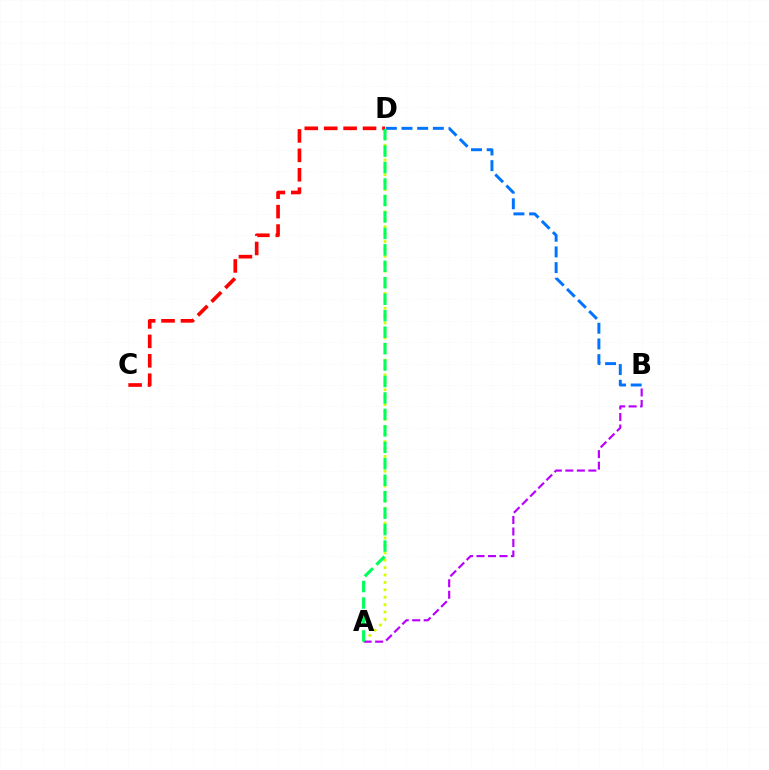{('A', 'D'): [{'color': '#d1ff00', 'line_style': 'dotted', 'thickness': 2.01}, {'color': '#00ff5c', 'line_style': 'dashed', 'thickness': 2.24}], ('C', 'D'): [{'color': '#ff0000', 'line_style': 'dashed', 'thickness': 2.64}], ('B', 'D'): [{'color': '#0074ff', 'line_style': 'dashed', 'thickness': 2.13}], ('A', 'B'): [{'color': '#b900ff', 'line_style': 'dashed', 'thickness': 1.56}]}